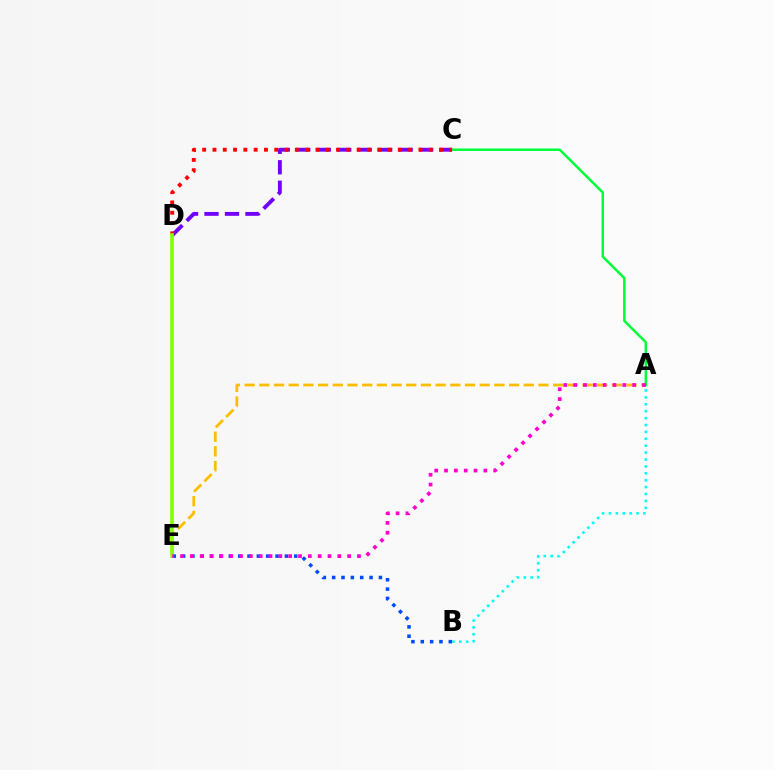{('C', 'D'): [{'color': '#7200ff', 'line_style': 'dashed', 'thickness': 2.78}, {'color': '#ff0000', 'line_style': 'dotted', 'thickness': 2.8}], ('A', 'C'): [{'color': '#00ff39', 'line_style': 'solid', 'thickness': 1.8}], ('B', 'E'): [{'color': '#004bff', 'line_style': 'dotted', 'thickness': 2.54}], ('A', 'E'): [{'color': '#ffbd00', 'line_style': 'dashed', 'thickness': 2.0}, {'color': '#ff00cf', 'line_style': 'dotted', 'thickness': 2.67}], ('D', 'E'): [{'color': '#84ff00', 'line_style': 'solid', 'thickness': 2.61}], ('A', 'B'): [{'color': '#00fff6', 'line_style': 'dotted', 'thickness': 1.87}]}